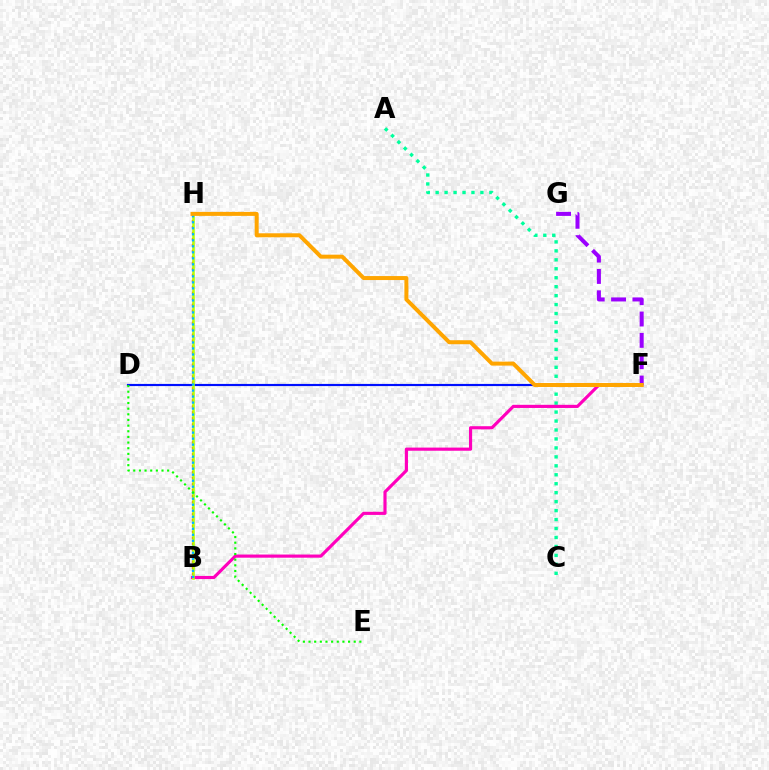{('F', 'G'): [{'color': '#9b00ff', 'line_style': 'dashed', 'thickness': 2.9}], ('B', 'H'): [{'color': '#ff0000', 'line_style': 'dotted', 'thickness': 1.62}, {'color': '#b3ff00', 'line_style': 'solid', 'thickness': 1.83}, {'color': '#00b5ff', 'line_style': 'dotted', 'thickness': 1.63}], ('A', 'C'): [{'color': '#00ff9d', 'line_style': 'dotted', 'thickness': 2.43}], ('B', 'F'): [{'color': '#ff00bd', 'line_style': 'solid', 'thickness': 2.27}], ('D', 'F'): [{'color': '#0010ff', 'line_style': 'solid', 'thickness': 1.56}], ('F', 'H'): [{'color': '#ffa500', 'line_style': 'solid', 'thickness': 2.87}], ('D', 'E'): [{'color': '#08ff00', 'line_style': 'dotted', 'thickness': 1.54}]}